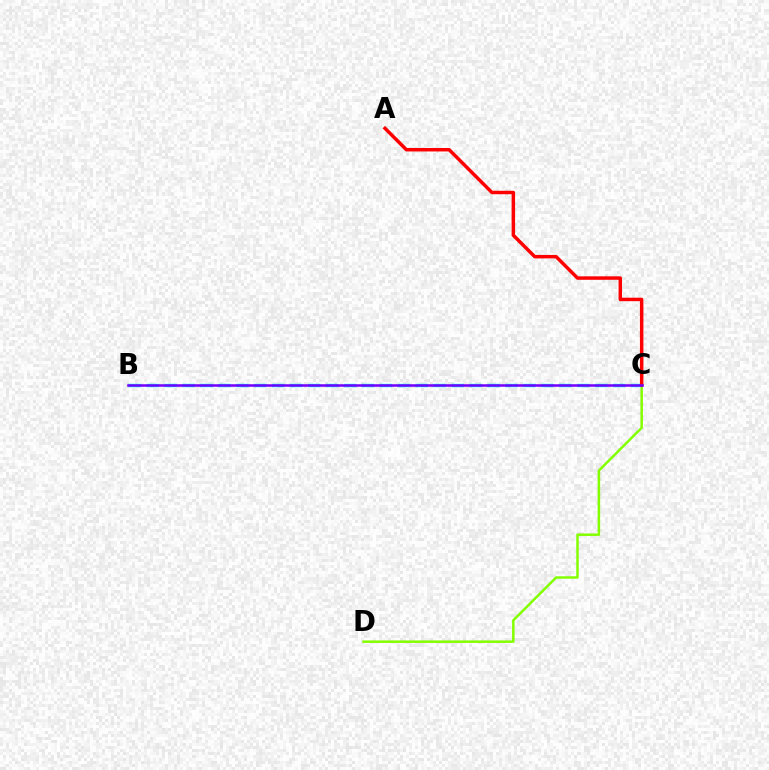{('B', 'C'): [{'color': '#00fff6', 'line_style': 'dashed', 'thickness': 2.44}, {'color': '#7200ff', 'line_style': 'solid', 'thickness': 1.82}], ('C', 'D'): [{'color': '#84ff00', 'line_style': 'solid', 'thickness': 1.8}], ('A', 'C'): [{'color': '#ff0000', 'line_style': 'solid', 'thickness': 2.5}]}